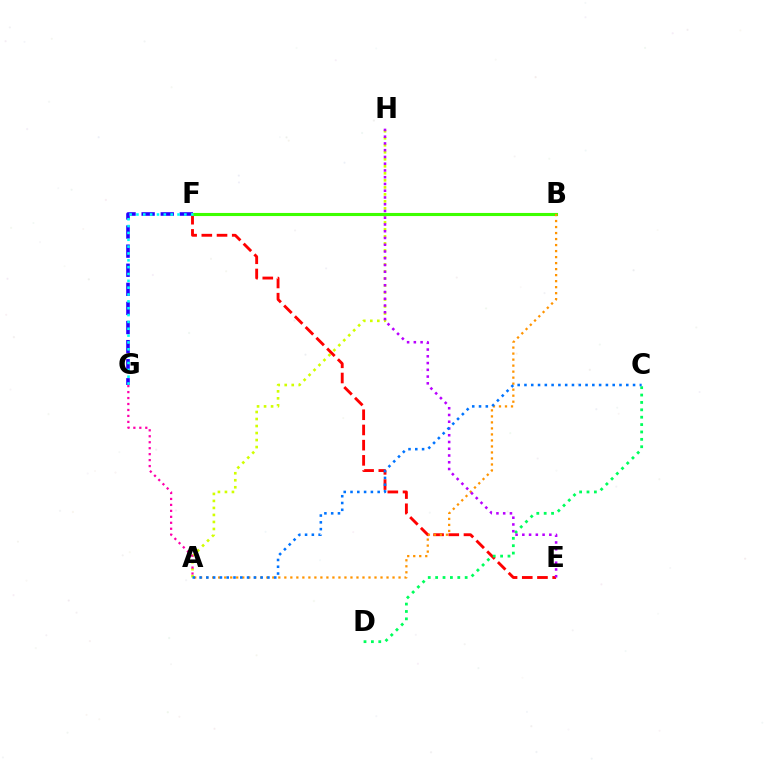{('A', 'H'): [{'color': '#d1ff00', 'line_style': 'dotted', 'thickness': 1.9}], ('F', 'G'): [{'color': '#2500ff', 'line_style': 'dashed', 'thickness': 2.59}, {'color': '#00fff6', 'line_style': 'dotted', 'thickness': 1.86}], ('E', 'F'): [{'color': '#ff0000', 'line_style': 'dashed', 'thickness': 2.07}], ('C', 'D'): [{'color': '#00ff5c', 'line_style': 'dotted', 'thickness': 2.01}], ('A', 'G'): [{'color': '#ff00ac', 'line_style': 'dotted', 'thickness': 1.62}], ('B', 'F'): [{'color': '#3dff00', 'line_style': 'solid', 'thickness': 2.23}], ('A', 'B'): [{'color': '#ff9400', 'line_style': 'dotted', 'thickness': 1.63}], ('E', 'H'): [{'color': '#b900ff', 'line_style': 'dotted', 'thickness': 1.83}], ('A', 'C'): [{'color': '#0074ff', 'line_style': 'dotted', 'thickness': 1.84}]}